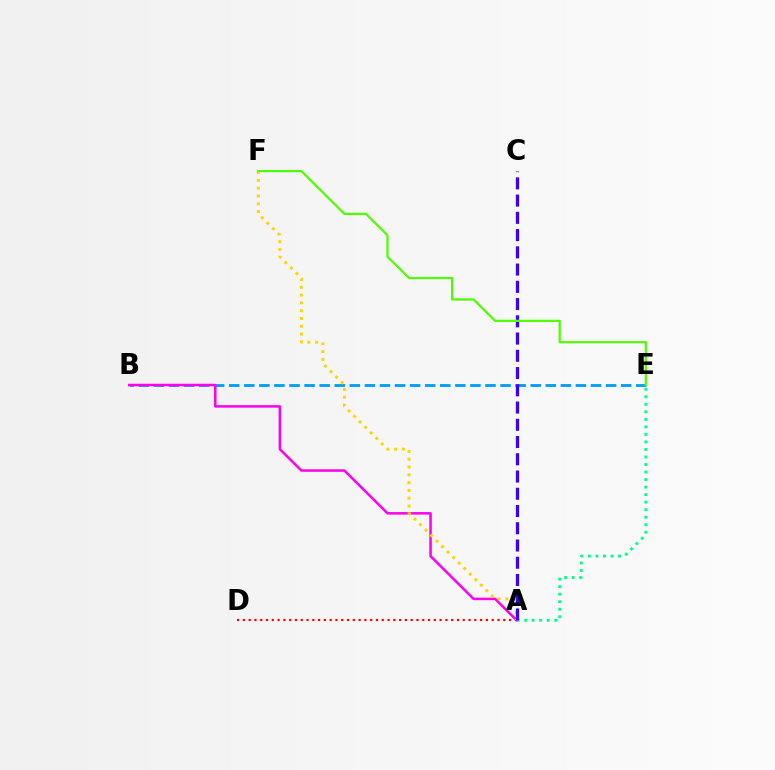{('B', 'E'): [{'color': '#009eff', 'line_style': 'dashed', 'thickness': 2.05}], ('A', 'D'): [{'color': '#ff0000', 'line_style': 'dotted', 'thickness': 1.57}], ('A', 'B'): [{'color': '#ff00ed', 'line_style': 'solid', 'thickness': 1.81}], ('A', 'F'): [{'color': '#ffd500', 'line_style': 'dotted', 'thickness': 2.12}], ('A', 'E'): [{'color': '#00ff86', 'line_style': 'dotted', 'thickness': 2.04}], ('A', 'C'): [{'color': '#3700ff', 'line_style': 'dashed', 'thickness': 2.34}], ('E', 'F'): [{'color': '#4fff00', 'line_style': 'solid', 'thickness': 1.59}]}